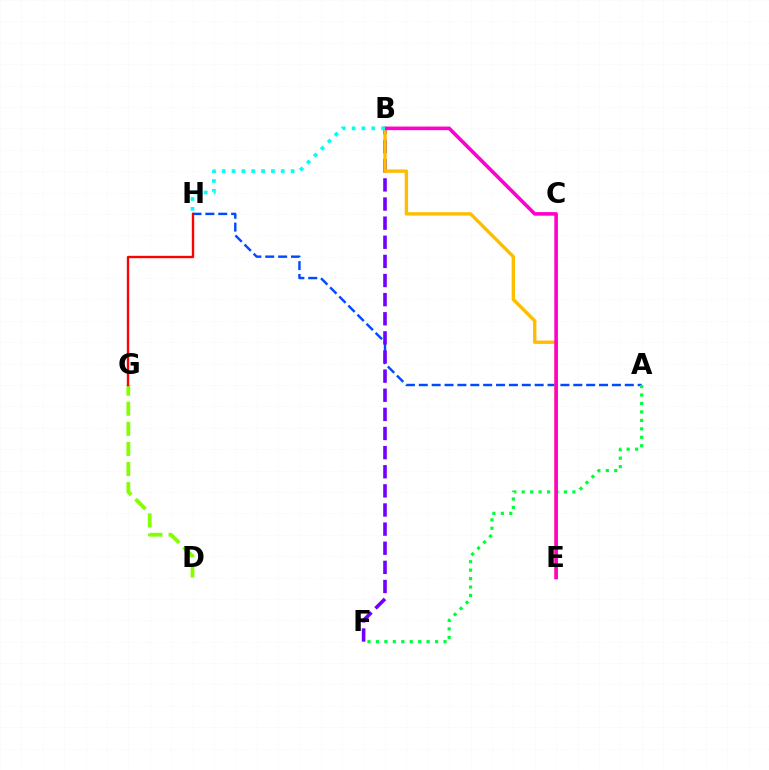{('A', 'H'): [{'color': '#004bff', 'line_style': 'dashed', 'thickness': 1.75}], ('B', 'F'): [{'color': '#7200ff', 'line_style': 'dashed', 'thickness': 2.6}], ('D', 'G'): [{'color': '#84ff00', 'line_style': 'dashed', 'thickness': 2.73}], ('B', 'E'): [{'color': '#ffbd00', 'line_style': 'solid', 'thickness': 2.44}, {'color': '#ff00cf', 'line_style': 'solid', 'thickness': 2.59}], ('A', 'F'): [{'color': '#00ff39', 'line_style': 'dotted', 'thickness': 2.3}], ('B', 'H'): [{'color': '#00fff6', 'line_style': 'dotted', 'thickness': 2.67}], ('G', 'H'): [{'color': '#ff0000', 'line_style': 'solid', 'thickness': 1.71}]}